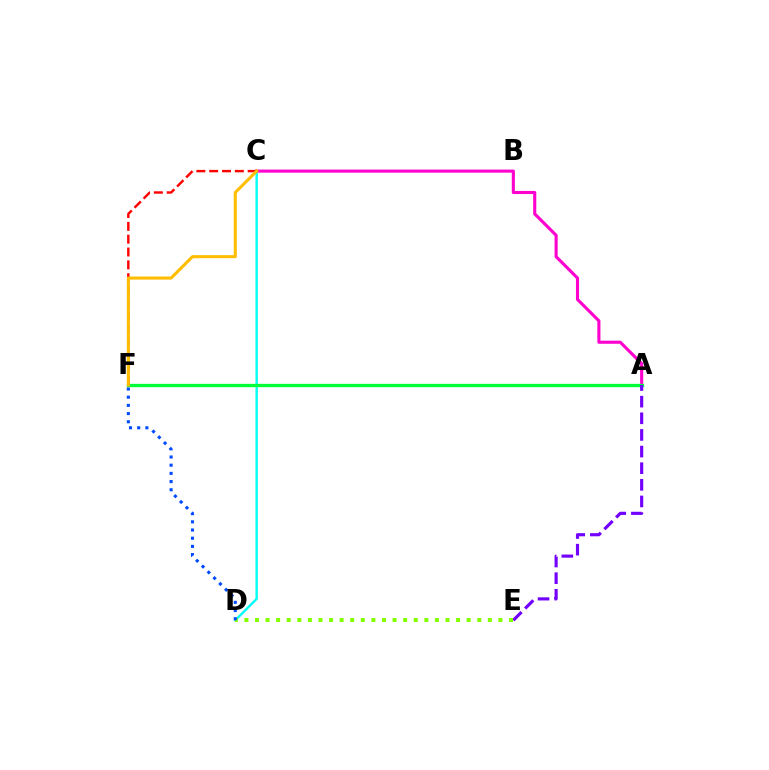{('C', 'D'): [{'color': '#00fff6', 'line_style': 'solid', 'thickness': 1.72}], ('A', 'C'): [{'color': '#ff00cf', 'line_style': 'solid', 'thickness': 2.23}], ('A', 'F'): [{'color': '#00ff39', 'line_style': 'solid', 'thickness': 2.39}], ('A', 'E'): [{'color': '#7200ff', 'line_style': 'dashed', 'thickness': 2.26}], ('D', 'E'): [{'color': '#84ff00', 'line_style': 'dotted', 'thickness': 2.88}], ('C', 'F'): [{'color': '#ff0000', 'line_style': 'dashed', 'thickness': 1.74}, {'color': '#ffbd00', 'line_style': 'solid', 'thickness': 2.2}], ('D', 'F'): [{'color': '#004bff', 'line_style': 'dotted', 'thickness': 2.22}]}